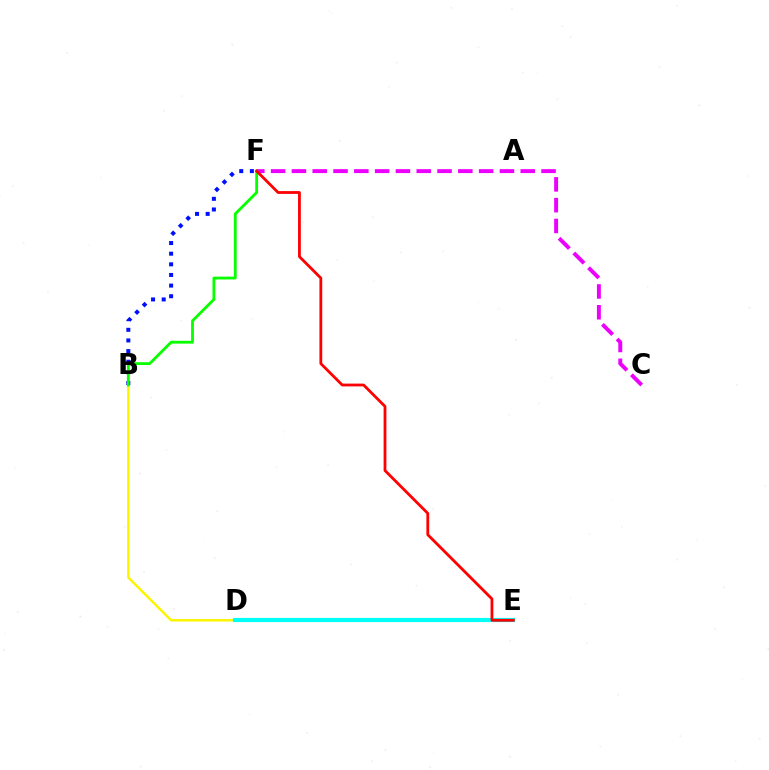{('B', 'D'): [{'color': '#fcf500', 'line_style': 'solid', 'thickness': 1.77}], ('D', 'E'): [{'color': '#00fff6', 'line_style': 'solid', 'thickness': 2.98}], ('C', 'F'): [{'color': '#ee00ff', 'line_style': 'dashed', 'thickness': 2.83}], ('B', 'F'): [{'color': '#0010ff', 'line_style': 'dotted', 'thickness': 2.89}, {'color': '#08ff00', 'line_style': 'solid', 'thickness': 2.03}], ('E', 'F'): [{'color': '#ff0000', 'line_style': 'solid', 'thickness': 2.01}]}